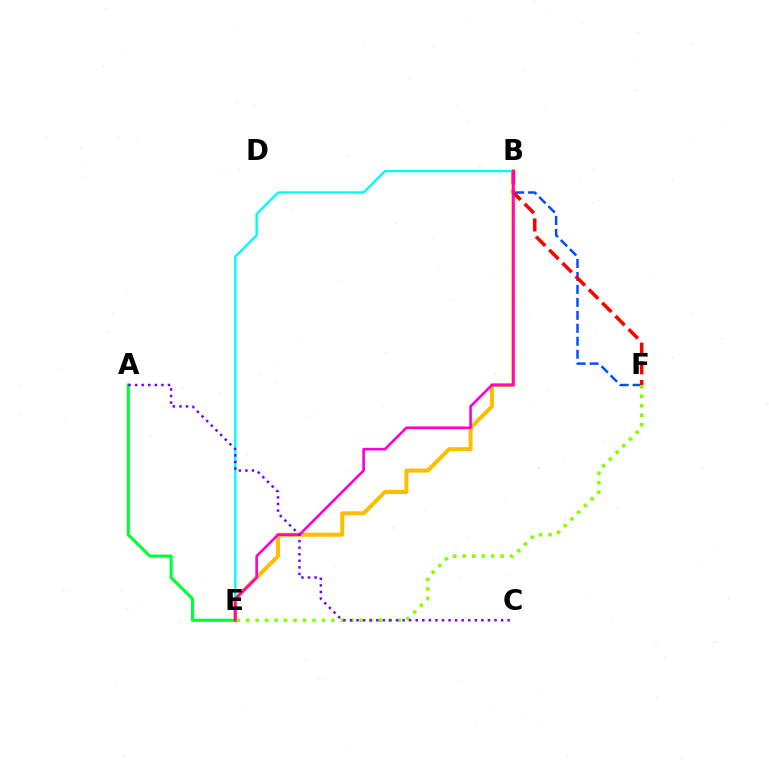{('B', 'E'): [{'color': '#00fff6', 'line_style': 'solid', 'thickness': 1.76}, {'color': '#ffbd00', 'line_style': 'solid', 'thickness': 2.9}, {'color': '#ff00cf', 'line_style': 'solid', 'thickness': 1.9}], ('B', 'F'): [{'color': '#004bff', 'line_style': 'dashed', 'thickness': 1.76}, {'color': '#ff0000', 'line_style': 'dashed', 'thickness': 2.54}], ('A', 'E'): [{'color': '#00ff39', 'line_style': 'solid', 'thickness': 2.24}], ('E', 'F'): [{'color': '#84ff00', 'line_style': 'dotted', 'thickness': 2.57}], ('A', 'C'): [{'color': '#7200ff', 'line_style': 'dotted', 'thickness': 1.78}]}